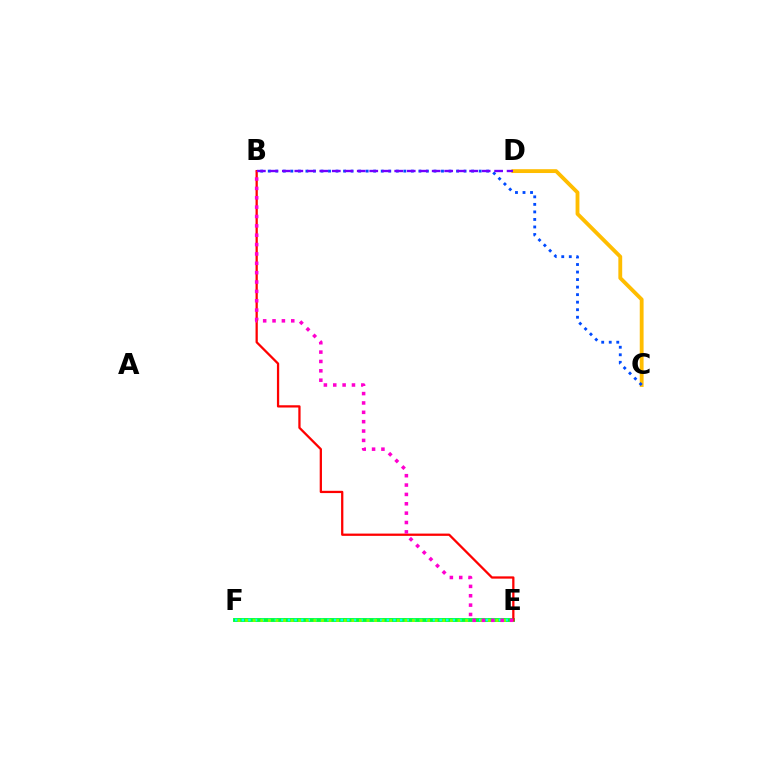{('E', 'F'): [{'color': '#00ff39', 'line_style': 'solid', 'thickness': 2.79}, {'color': '#00fff6', 'line_style': 'dotted', 'thickness': 1.79}, {'color': '#84ff00', 'line_style': 'dotted', 'thickness': 2.06}], ('C', 'D'): [{'color': '#ffbd00', 'line_style': 'solid', 'thickness': 2.76}], ('B', 'C'): [{'color': '#004bff', 'line_style': 'dotted', 'thickness': 2.05}], ('B', 'E'): [{'color': '#ff0000', 'line_style': 'solid', 'thickness': 1.63}, {'color': '#ff00cf', 'line_style': 'dotted', 'thickness': 2.54}], ('B', 'D'): [{'color': '#7200ff', 'line_style': 'dashed', 'thickness': 1.7}]}